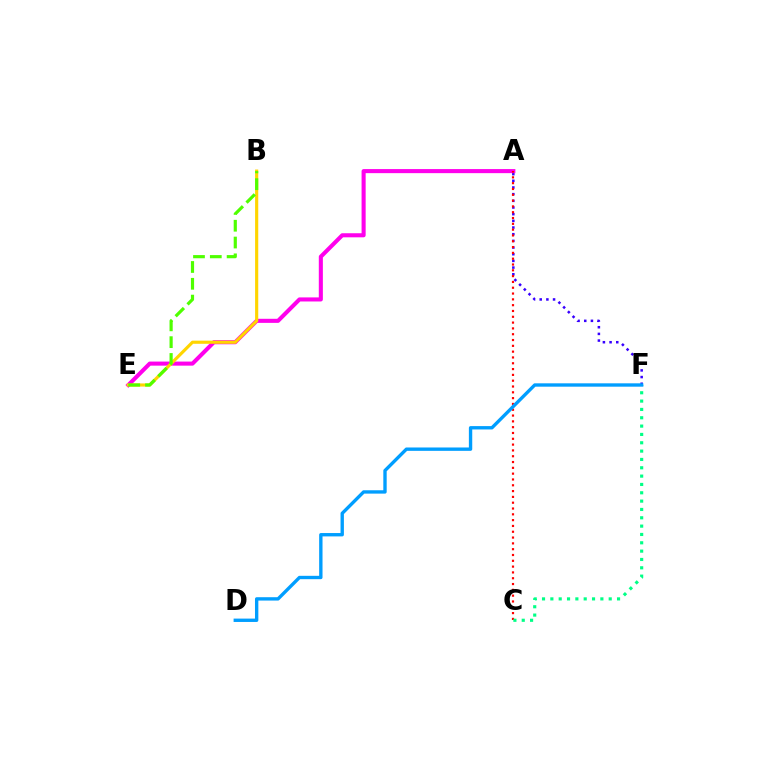{('A', 'F'): [{'color': '#3700ff', 'line_style': 'dotted', 'thickness': 1.81}], ('A', 'E'): [{'color': '#ff00ed', 'line_style': 'solid', 'thickness': 2.93}], ('A', 'C'): [{'color': '#ff0000', 'line_style': 'dotted', 'thickness': 1.58}], ('C', 'F'): [{'color': '#00ff86', 'line_style': 'dotted', 'thickness': 2.26}], ('D', 'F'): [{'color': '#009eff', 'line_style': 'solid', 'thickness': 2.42}], ('B', 'E'): [{'color': '#ffd500', 'line_style': 'solid', 'thickness': 2.27}, {'color': '#4fff00', 'line_style': 'dashed', 'thickness': 2.28}]}